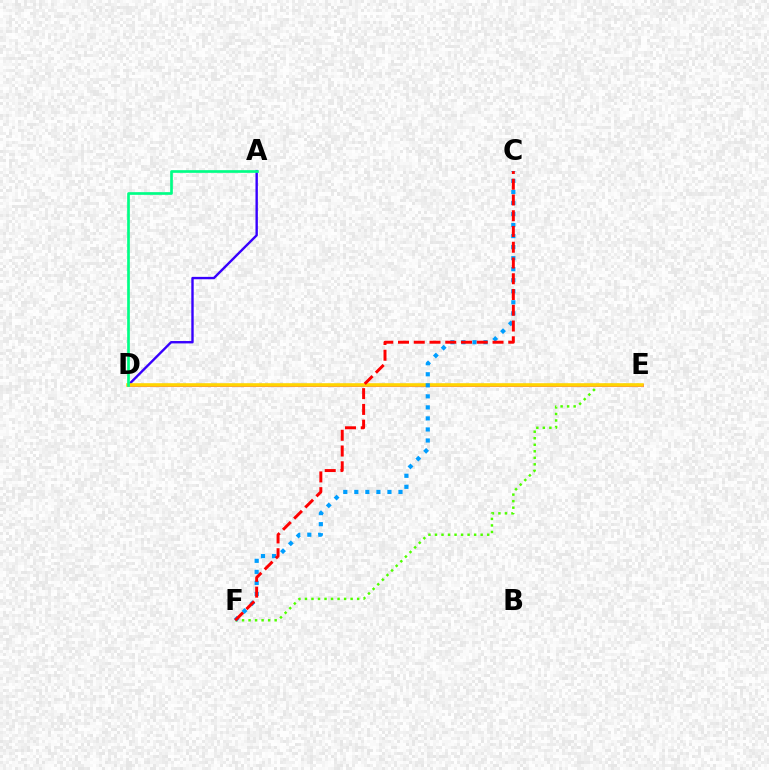{('A', 'D'): [{'color': '#3700ff', 'line_style': 'solid', 'thickness': 1.72}, {'color': '#00ff86', 'line_style': 'solid', 'thickness': 1.93}], ('E', 'F'): [{'color': '#4fff00', 'line_style': 'dotted', 'thickness': 1.77}], ('D', 'E'): [{'color': '#ff00ed', 'line_style': 'solid', 'thickness': 2.12}, {'color': '#ffd500', 'line_style': 'solid', 'thickness': 2.59}], ('C', 'F'): [{'color': '#009eff', 'line_style': 'dotted', 'thickness': 3.0}, {'color': '#ff0000', 'line_style': 'dashed', 'thickness': 2.14}]}